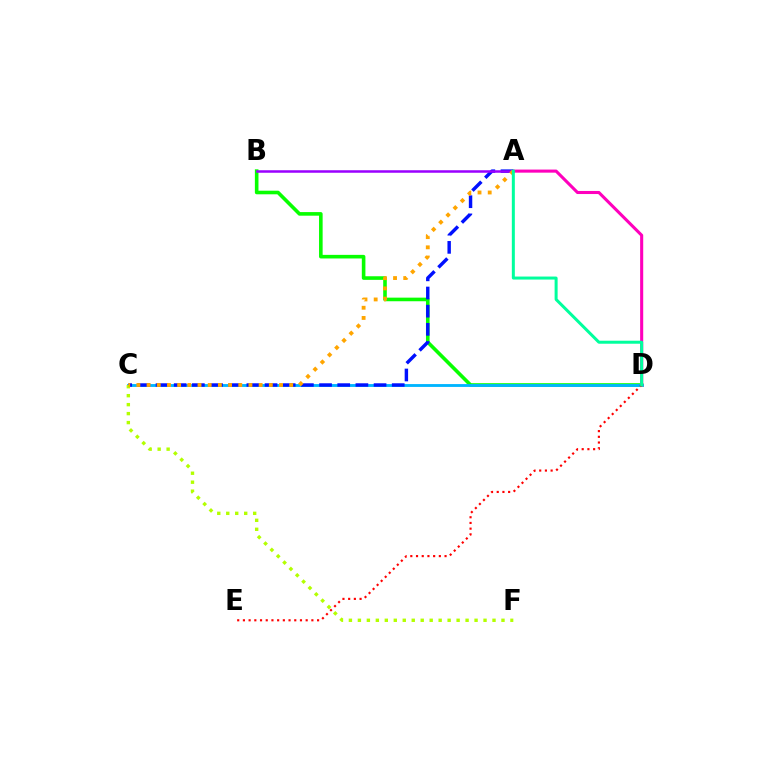{('B', 'D'): [{'color': '#08ff00', 'line_style': 'solid', 'thickness': 2.59}], ('C', 'D'): [{'color': '#00b5ff', 'line_style': 'solid', 'thickness': 2.05}], ('A', 'D'): [{'color': '#ff00bd', 'line_style': 'solid', 'thickness': 2.22}, {'color': '#00ff9d', 'line_style': 'solid', 'thickness': 2.16}], ('A', 'C'): [{'color': '#0010ff', 'line_style': 'dashed', 'thickness': 2.47}, {'color': '#ffa500', 'line_style': 'dotted', 'thickness': 2.77}], ('C', 'F'): [{'color': '#b3ff00', 'line_style': 'dotted', 'thickness': 2.44}], ('A', 'B'): [{'color': '#9b00ff', 'line_style': 'solid', 'thickness': 1.81}], ('D', 'E'): [{'color': '#ff0000', 'line_style': 'dotted', 'thickness': 1.55}]}